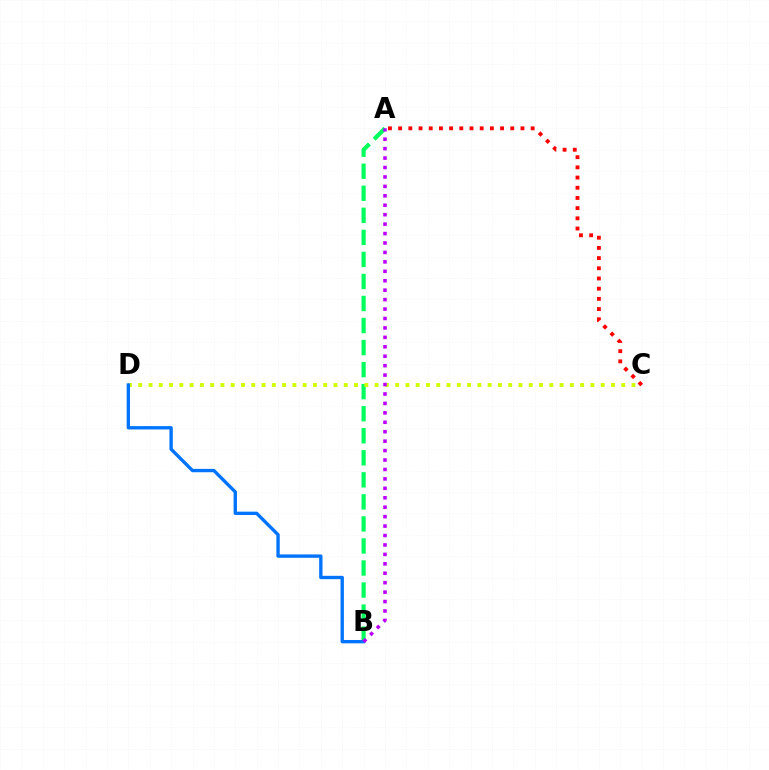{('A', 'B'): [{'color': '#00ff5c', 'line_style': 'dashed', 'thickness': 2.99}, {'color': '#b900ff', 'line_style': 'dotted', 'thickness': 2.56}], ('C', 'D'): [{'color': '#d1ff00', 'line_style': 'dotted', 'thickness': 2.79}], ('B', 'D'): [{'color': '#0074ff', 'line_style': 'solid', 'thickness': 2.41}], ('A', 'C'): [{'color': '#ff0000', 'line_style': 'dotted', 'thickness': 2.77}]}